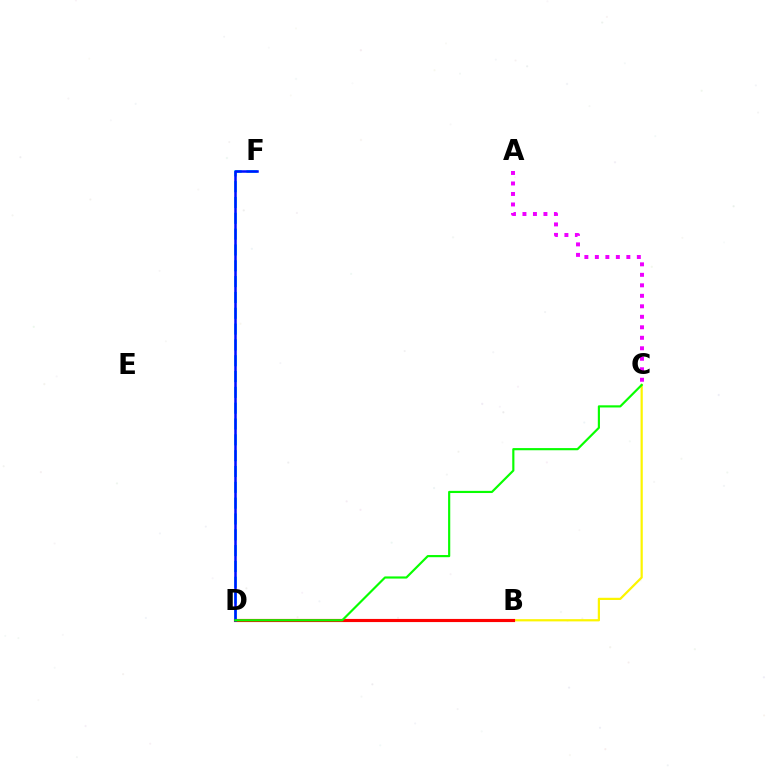{('B', 'C'): [{'color': '#fcf500', 'line_style': 'solid', 'thickness': 1.6}], ('D', 'F'): [{'color': '#00fff6', 'line_style': 'dashed', 'thickness': 2.15}, {'color': '#0010ff', 'line_style': 'solid', 'thickness': 1.81}], ('B', 'D'): [{'color': '#ff0000', 'line_style': 'solid', 'thickness': 2.26}], ('A', 'C'): [{'color': '#ee00ff', 'line_style': 'dotted', 'thickness': 2.85}], ('C', 'D'): [{'color': '#08ff00', 'line_style': 'solid', 'thickness': 1.56}]}